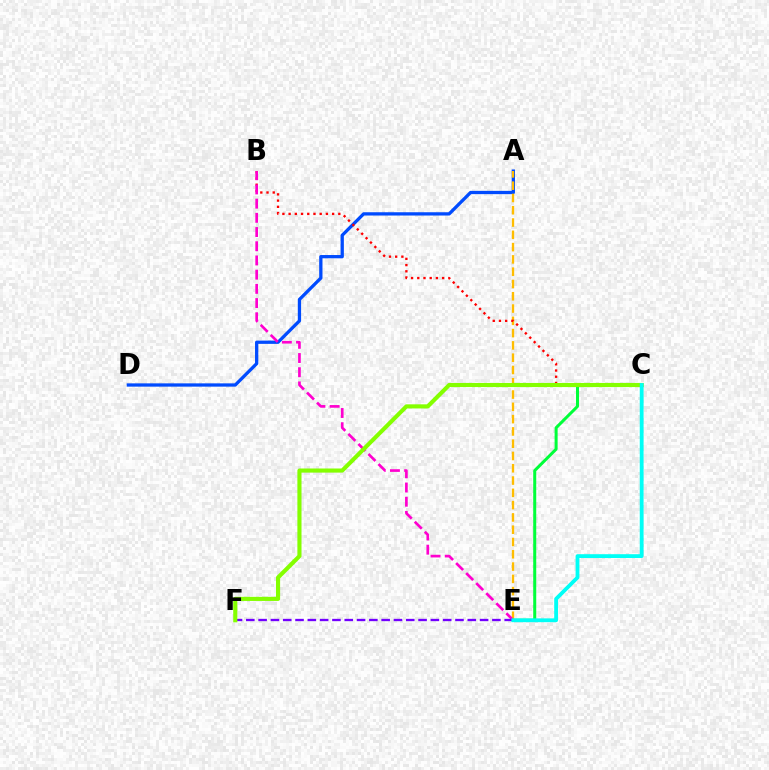{('A', 'D'): [{'color': '#004bff', 'line_style': 'solid', 'thickness': 2.36}], ('A', 'E'): [{'color': '#ffbd00', 'line_style': 'dashed', 'thickness': 1.67}], ('B', 'C'): [{'color': '#ff0000', 'line_style': 'dotted', 'thickness': 1.69}], ('B', 'E'): [{'color': '#ff00cf', 'line_style': 'dashed', 'thickness': 1.93}], ('C', 'E'): [{'color': '#00ff39', 'line_style': 'solid', 'thickness': 2.17}, {'color': '#00fff6', 'line_style': 'solid', 'thickness': 2.75}], ('E', 'F'): [{'color': '#7200ff', 'line_style': 'dashed', 'thickness': 1.67}], ('C', 'F'): [{'color': '#84ff00', 'line_style': 'solid', 'thickness': 2.96}]}